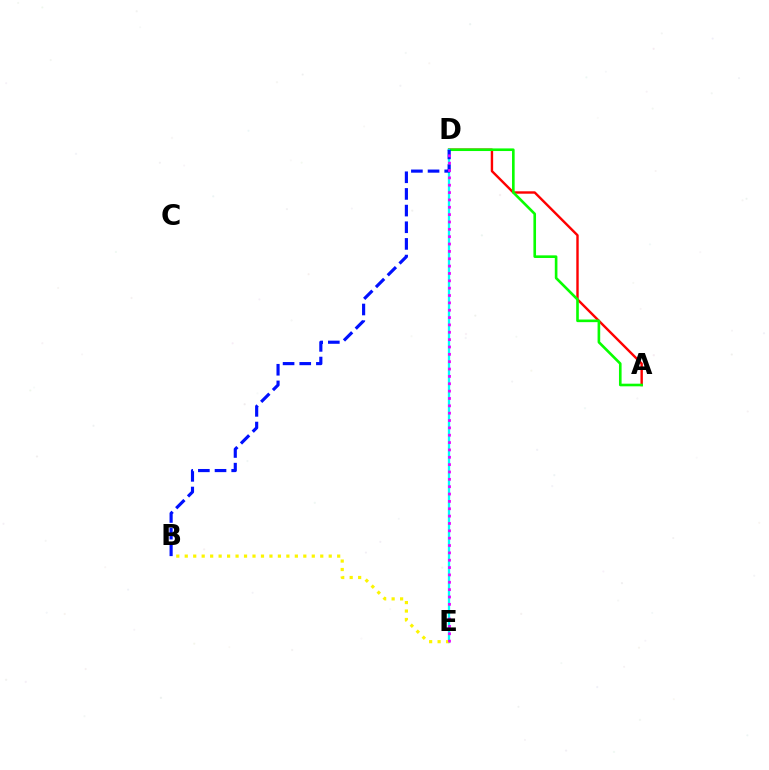{('A', 'D'): [{'color': '#ff0000', 'line_style': 'solid', 'thickness': 1.73}, {'color': '#08ff00', 'line_style': 'solid', 'thickness': 1.89}], ('D', 'E'): [{'color': '#00fff6', 'line_style': 'solid', 'thickness': 1.66}, {'color': '#ee00ff', 'line_style': 'dotted', 'thickness': 2.0}], ('B', 'E'): [{'color': '#fcf500', 'line_style': 'dotted', 'thickness': 2.3}], ('B', 'D'): [{'color': '#0010ff', 'line_style': 'dashed', 'thickness': 2.26}]}